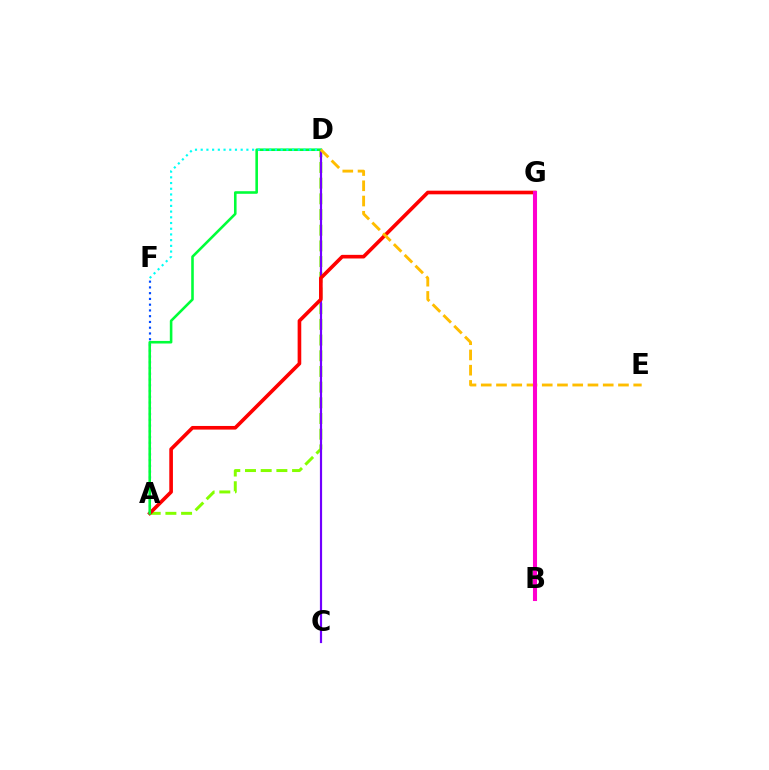{('A', 'D'): [{'color': '#84ff00', 'line_style': 'dashed', 'thickness': 2.13}, {'color': '#00ff39', 'line_style': 'solid', 'thickness': 1.86}], ('C', 'D'): [{'color': '#7200ff', 'line_style': 'solid', 'thickness': 1.57}], ('A', 'G'): [{'color': '#ff0000', 'line_style': 'solid', 'thickness': 2.62}], ('A', 'F'): [{'color': '#004bff', 'line_style': 'dotted', 'thickness': 1.56}], ('D', 'F'): [{'color': '#00fff6', 'line_style': 'dotted', 'thickness': 1.55}], ('D', 'E'): [{'color': '#ffbd00', 'line_style': 'dashed', 'thickness': 2.07}], ('B', 'G'): [{'color': '#ff00cf', 'line_style': 'solid', 'thickness': 2.93}]}